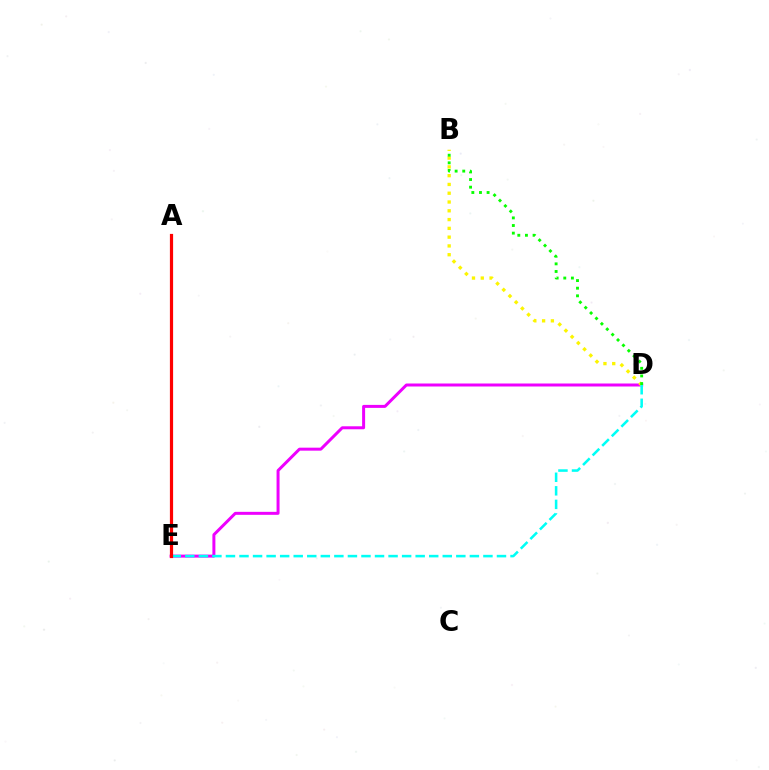{('D', 'E'): [{'color': '#ee00ff', 'line_style': 'solid', 'thickness': 2.15}, {'color': '#00fff6', 'line_style': 'dashed', 'thickness': 1.84}], ('B', 'D'): [{'color': '#fcf500', 'line_style': 'dotted', 'thickness': 2.39}, {'color': '#08ff00', 'line_style': 'dotted', 'thickness': 2.07}], ('A', 'E'): [{'color': '#0010ff', 'line_style': 'dotted', 'thickness': 1.86}, {'color': '#ff0000', 'line_style': 'solid', 'thickness': 2.31}]}